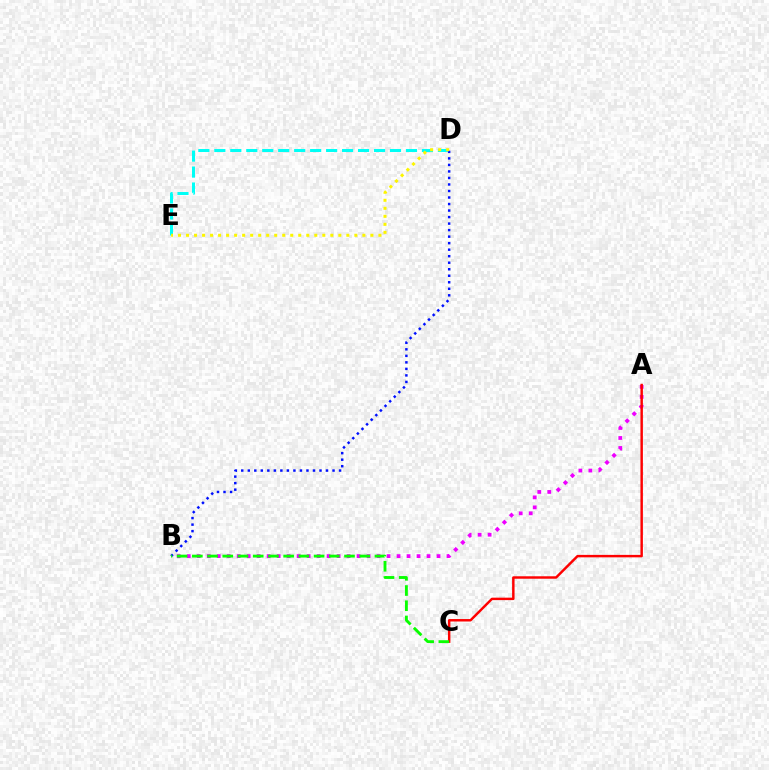{('D', 'E'): [{'color': '#00fff6', 'line_style': 'dashed', 'thickness': 2.17}, {'color': '#fcf500', 'line_style': 'dotted', 'thickness': 2.18}], ('A', 'B'): [{'color': '#ee00ff', 'line_style': 'dotted', 'thickness': 2.71}], ('B', 'D'): [{'color': '#0010ff', 'line_style': 'dotted', 'thickness': 1.77}], ('A', 'C'): [{'color': '#ff0000', 'line_style': 'solid', 'thickness': 1.77}], ('B', 'C'): [{'color': '#08ff00', 'line_style': 'dashed', 'thickness': 2.07}]}